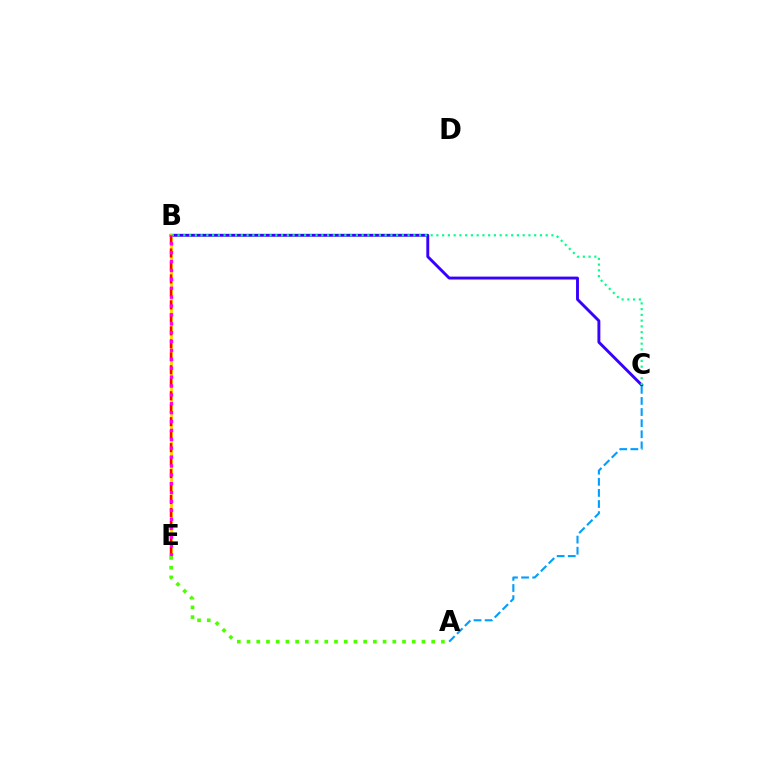{('B', 'C'): [{'color': '#3700ff', 'line_style': 'solid', 'thickness': 2.09}, {'color': '#00ff86', 'line_style': 'dotted', 'thickness': 1.56}], ('B', 'E'): [{'color': '#ffd500', 'line_style': 'solid', 'thickness': 2.07}, {'color': '#ff0000', 'line_style': 'dashed', 'thickness': 1.76}, {'color': '#ff00ed', 'line_style': 'dotted', 'thickness': 2.41}], ('A', 'C'): [{'color': '#009eff', 'line_style': 'dashed', 'thickness': 1.51}], ('A', 'E'): [{'color': '#4fff00', 'line_style': 'dotted', 'thickness': 2.64}]}